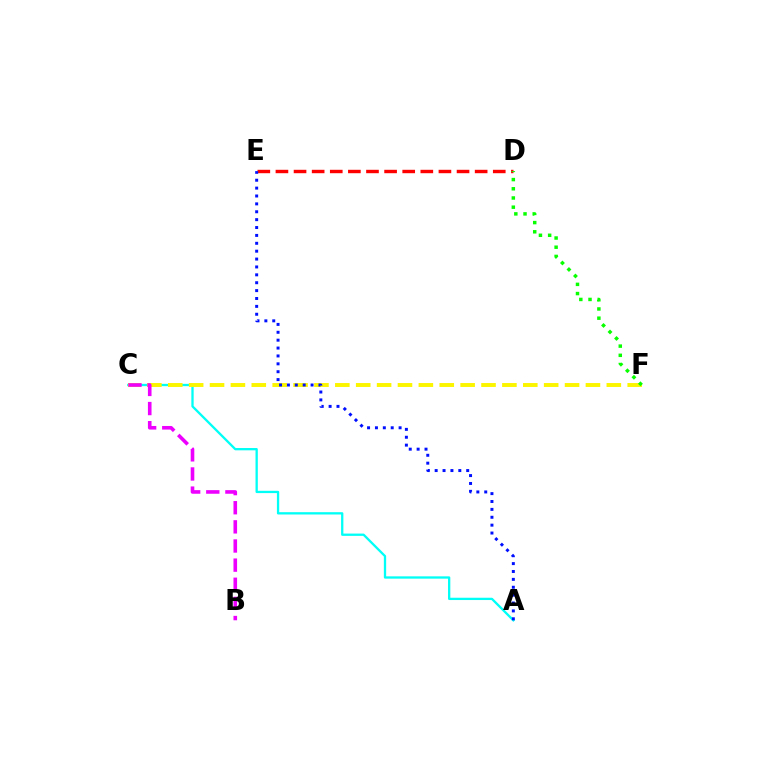{('D', 'E'): [{'color': '#ff0000', 'line_style': 'dashed', 'thickness': 2.46}], ('A', 'C'): [{'color': '#00fff6', 'line_style': 'solid', 'thickness': 1.66}], ('C', 'F'): [{'color': '#fcf500', 'line_style': 'dashed', 'thickness': 2.84}], ('D', 'F'): [{'color': '#08ff00', 'line_style': 'dotted', 'thickness': 2.5}], ('B', 'C'): [{'color': '#ee00ff', 'line_style': 'dashed', 'thickness': 2.6}], ('A', 'E'): [{'color': '#0010ff', 'line_style': 'dotted', 'thickness': 2.14}]}